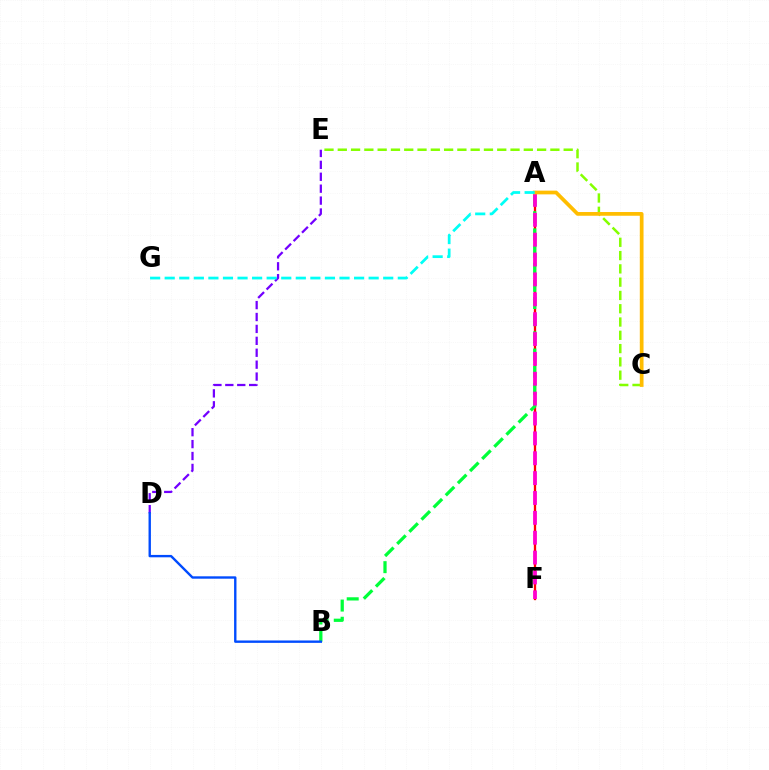{('C', 'E'): [{'color': '#84ff00', 'line_style': 'dashed', 'thickness': 1.81}], ('D', 'E'): [{'color': '#7200ff', 'line_style': 'dashed', 'thickness': 1.62}], ('A', 'F'): [{'color': '#ff0000', 'line_style': 'solid', 'thickness': 1.66}, {'color': '#ff00cf', 'line_style': 'dashed', 'thickness': 2.7}], ('A', 'B'): [{'color': '#00ff39', 'line_style': 'dashed', 'thickness': 2.33}], ('B', 'D'): [{'color': '#004bff', 'line_style': 'solid', 'thickness': 1.71}], ('A', 'C'): [{'color': '#ffbd00', 'line_style': 'solid', 'thickness': 2.69}], ('A', 'G'): [{'color': '#00fff6', 'line_style': 'dashed', 'thickness': 1.98}]}